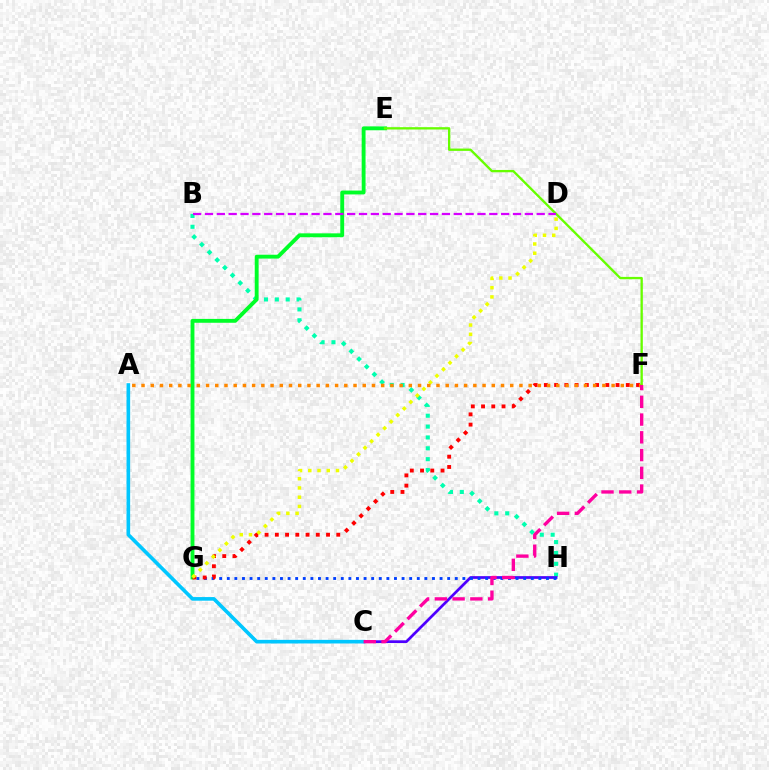{('B', 'H'): [{'color': '#00ffaf', 'line_style': 'dotted', 'thickness': 2.95}], ('E', 'G'): [{'color': '#00ff27', 'line_style': 'solid', 'thickness': 2.78}], ('C', 'H'): [{'color': '#4f00ff', 'line_style': 'solid', 'thickness': 1.96}], ('A', 'C'): [{'color': '#00c7ff', 'line_style': 'solid', 'thickness': 2.61}], ('G', 'H'): [{'color': '#003fff', 'line_style': 'dotted', 'thickness': 2.06}], ('F', 'G'): [{'color': '#ff0000', 'line_style': 'dotted', 'thickness': 2.78}], ('D', 'G'): [{'color': '#eeff00', 'line_style': 'dotted', 'thickness': 2.51}], ('A', 'F'): [{'color': '#ff8800', 'line_style': 'dotted', 'thickness': 2.5}], ('E', 'F'): [{'color': '#66ff00', 'line_style': 'solid', 'thickness': 1.67}], ('C', 'F'): [{'color': '#ff00a0', 'line_style': 'dashed', 'thickness': 2.41}], ('B', 'D'): [{'color': '#d600ff', 'line_style': 'dashed', 'thickness': 1.61}]}